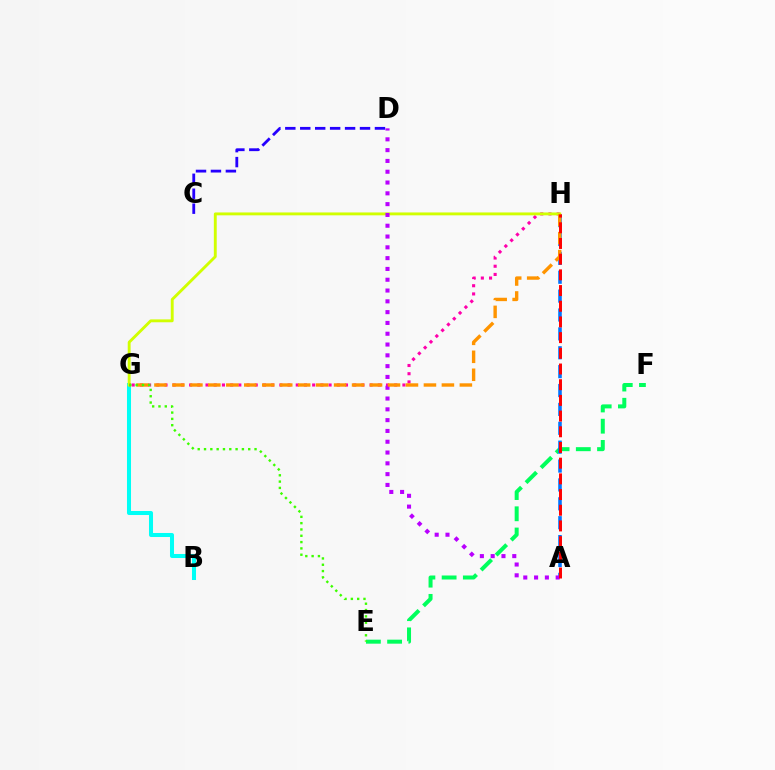{('E', 'F'): [{'color': '#00ff5c', 'line_style': 'dashed', 'thickness': 2.88}], ('B', 'G'): [{'color': '#00fff6', 'line_style': 'solid', 'thickness': 2.9}], ('A', 'H'): [{'color': '#0074ff', 'line_style': 'dashed', 'thickness': 2.57}, {'color': '#ff0000', 'line_style': 'dashed', 'thickness': 2.13}], ('G', 'H'): [{'color': '#ff00ac', 'line_style': 'dotted', 'thickness': 2.23}, {'color': '#d1ff00', 'line_style': 'solid', 'thickness': 2.07}, {'color': '#ff9400', 'line_style': 'dashed', 'thickness': 2.44}], ('A', 'D'): [{'color': '#b900ff', 'line_style': 'dotted', 'thickness': 2.93}], ('E', 'G'): [{'color': '#3dff00', 'line_style': 'dotted', 'thickness': 1.72}], ('C', 'D'): [{'color': '#2500ff', 'line_style': 'dashed', 'thickness': 2.03}]}